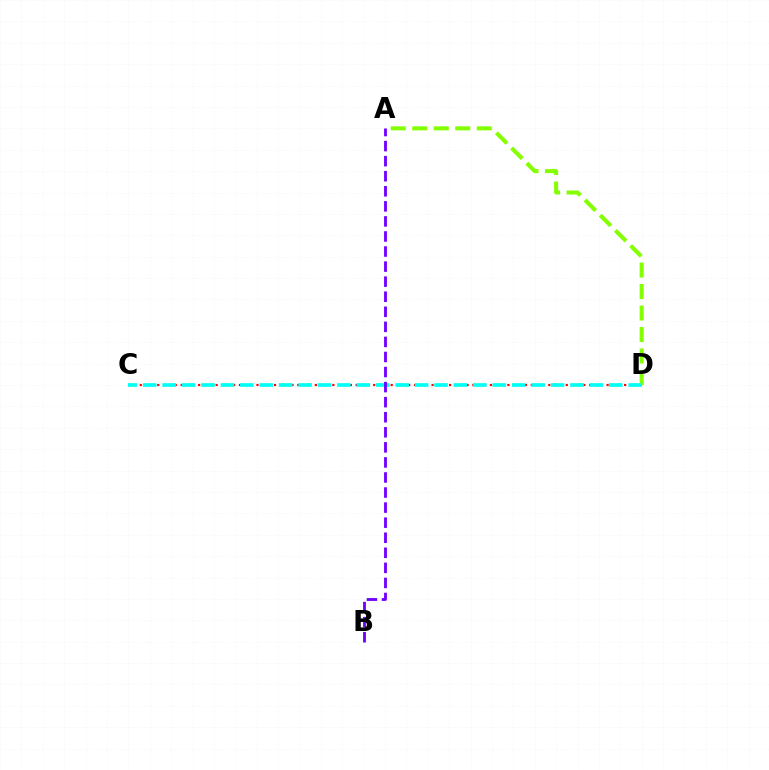{('C', 'D'): [{'color': '#ff0000', 'line_style': 'dotted', 'thickness': 1.59}, {'color': '#00fff6', 'line_style': 'dashed', 'thickness': 2.64}], ('A', 'D'): [{'color': '#84ff00', 'line_style': 'dashed', 'thickness': 2.92}], ('A', 'B'): [{'color': '#7200ff', 'line_style': 'dashed', 'thickness': 2.05}]}